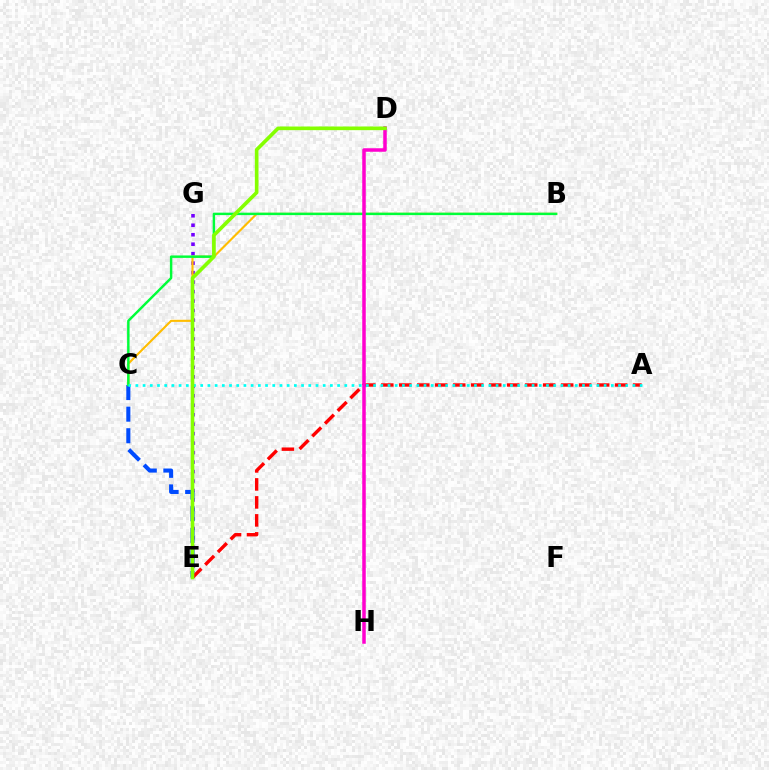{('E', 'G'): [{'color': '#7200ff', 'line_style': 'dotted', 'thickness': 2.57}], ('C', 'E'): [{'color': '#004bff', 'line_style': 'dashed', 'thickness': 2.93}], ('A', 'E'): [{'color': '#ff0000', 'line_style': 'dashed', 'thickness': 2.44}], ('B', 'C'): [{'color': '#ffbd00', 'line_style': 'solid', 'thickness': 1.53}, {'color': '#00ff39', 'line_style': 'solid', 'thickness': 1.76}], ('A', 'C'): [{'color': '#00fff6', 'line_style': 'dotted', 'thickness': 1.96}], ('D', 'H'): [{'color': '#ff00cf', 'line_style': 'solid', 'thickness': 2.53}], ('D', 'E'): [{'color': '#84ff00', 'line_style': 'solid', 'thickness': 2.62}]}